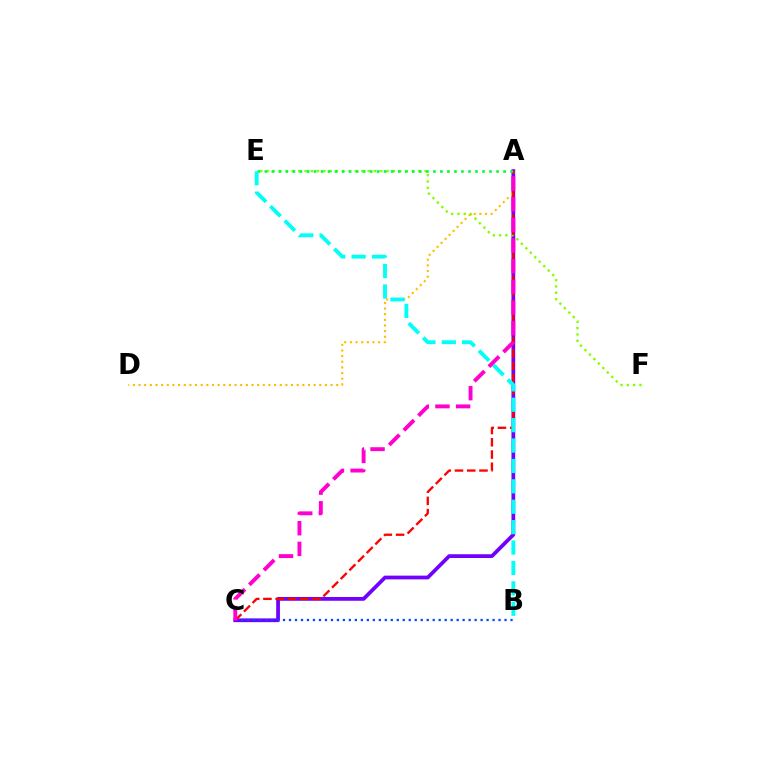{('A', 'C'): [{'color': '#7200ff', 'line_style': 'solid', 'thickness': 2.7}, {'color': '#ff0000', 'line_style': 'dashed', 'thickness': 1.66}, {'color': '#ff00cf', 'line_style': 'dashed', 'thickness': 2.81}], ('A', 'D'): [{'color': '#ffbd00', 'line_style': 'dotted', 'thickness': 1.53}], ('E', 'F'): [{'color': '#84ff00', 'line_style': 'dotted', 'thickness': 1.72}], ('B', 'C'): [{'color': '#004bff', 'line_style': 'dotted', 'thickness': 1.63}], ('A', 'E'): [{'color': '#00ff39', 'line_style': 'dotted', 'thickness': 1.91}], ('B', 'E'): [{'color': '#00fff6', 'line_style': 'dashed', 'thickness': 2.77}]}